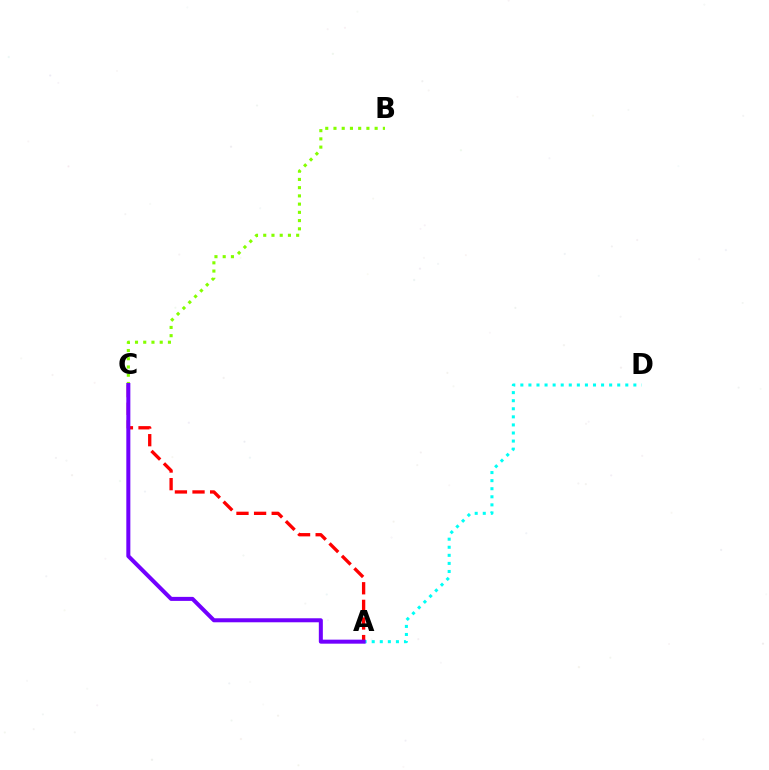{('A', 'C'): [{'color': '#ff0000', 'line_style': 'dashed', 'thickness': 2.39}, {'color': '#7200ff', 'line_style': 'solid', 'thickness': 2.89}], ('B', 'C'): [{'color': '#84ff00', 'line_style': 'dotted', 'thickness': 2.24}], ('A', 'D'): [{'color': '#00fff6', 'line_style': 'dotted', 'thickness': 2.19}]}